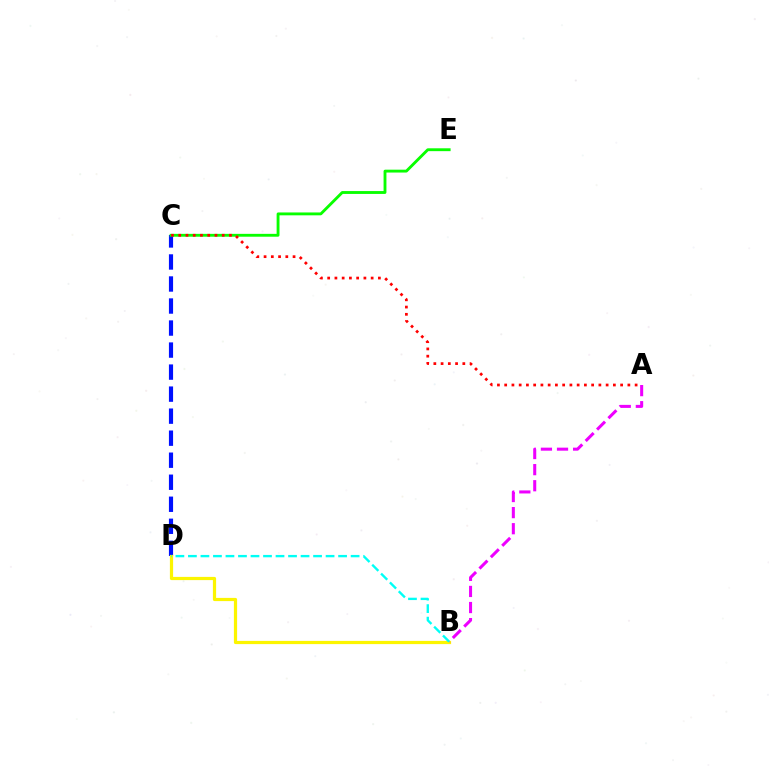{('C', 'D'): [{'color': '#0010ff', 'line_style': 'dashed', 'thickness': 2.99}], ('C', 'E'): [{'color': '#08ff00', 'line_style': 'solid', 'thickness': 2.06}], ('B', 'D'): [{'color': '#fcf500', 'line_style': 'solid', 'thickness': 2.3}, {'color': '#00fff6', 'line_style': 'dashed', 'thickness': 1.7}], ('A', 'B'): [{'color': '#ee00ff', 'line_style': 'dashed', 'thickness': 2.19}], ('A', 'C'): [{'color': '#ff0000', 'line_style': 'dotted', 'thickness': 1.97}]}